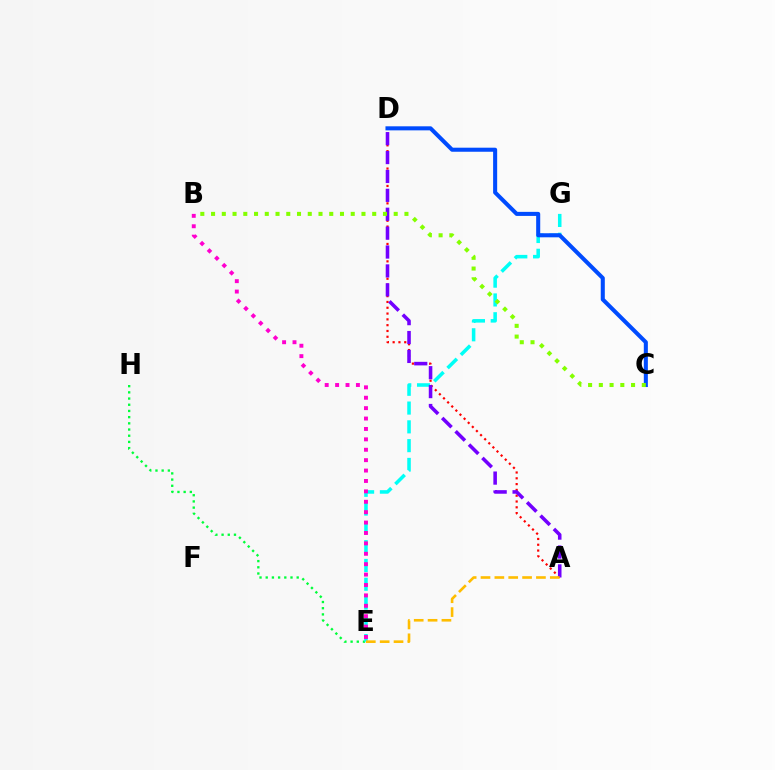{('A', 'D'): [{'color': '#ff0000', 'line_style': 'dotted', 'thickness': 1.58}, {'color': '#7200ff', 'line_style': 'dashed', 'thickness': 2.57}], ('E', 'H'): [{'color': '#00ff39', 'line_style': 'dotted', 'thickness': 1.68}], ('E', 'G'): [{'color': '#00fff6', 'line_style': 'dashed', 'thickness': 2.55}], ('A', 'E'): [{'color': '#ffbd00', 'line_style': 'dashed', 'thickness': 1.88}], ('C', 'D'): [{'color': '#004bff', 'line_style': 'solid', 'thickness': 2.92}], ('B', 'E'): [{'color': '#ff00cf', 'line_style': 'dotted', 'thickness': 2.83}], ('B', 'C'): [{'color': '#84ff00', 'line_style': 'dotted', 'thickness': 2.92}]}